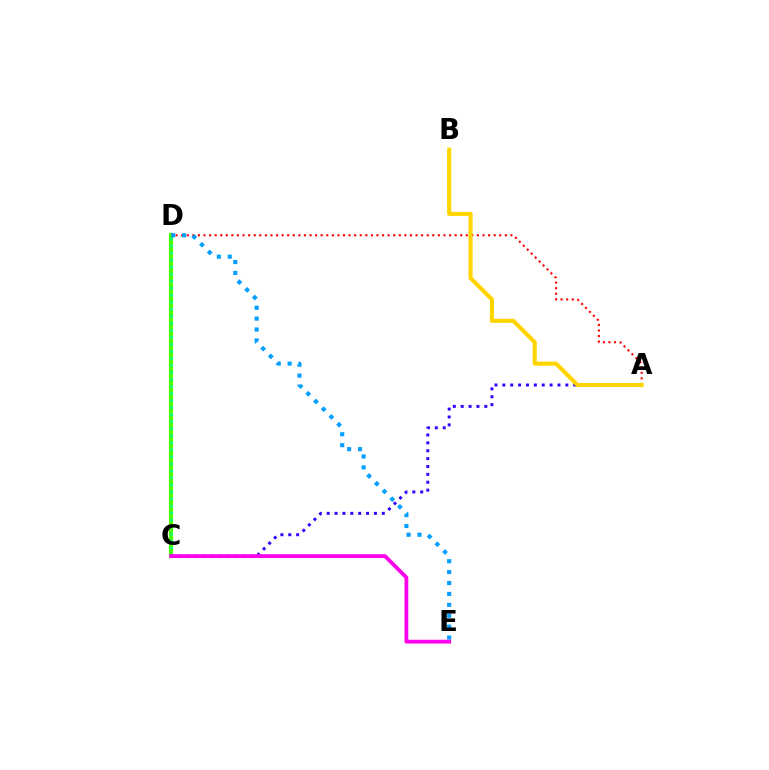{('C', 'D'): [{'color': '#4fff00', 'line_style': 'solid', 'thickness': 3.0}, {'color': '#00ff86', 'line_style': 'dotted', 'thickness': 1.91}], ('A', 'C'): [{'color': '#3700ff', 'line_style': 'dotted', 'thickness': 2.14}], ('A', 'D'): [{'color': '#ff0000', 'line_style': 'dotted', 'thickness': 1.52}], ('A', 'B'): [{'color': '#ffd500', 'line_style': 'solid', 'thickness': 2.96}], ('D', 'E'): [{'color': '#009eff', 'line_style': 'dotted', 'thickness': 2.96}], ('C', 'E'): [{'color': '#ff00ed', 'line_style': 'solid', 'thickness': 2.75}]}